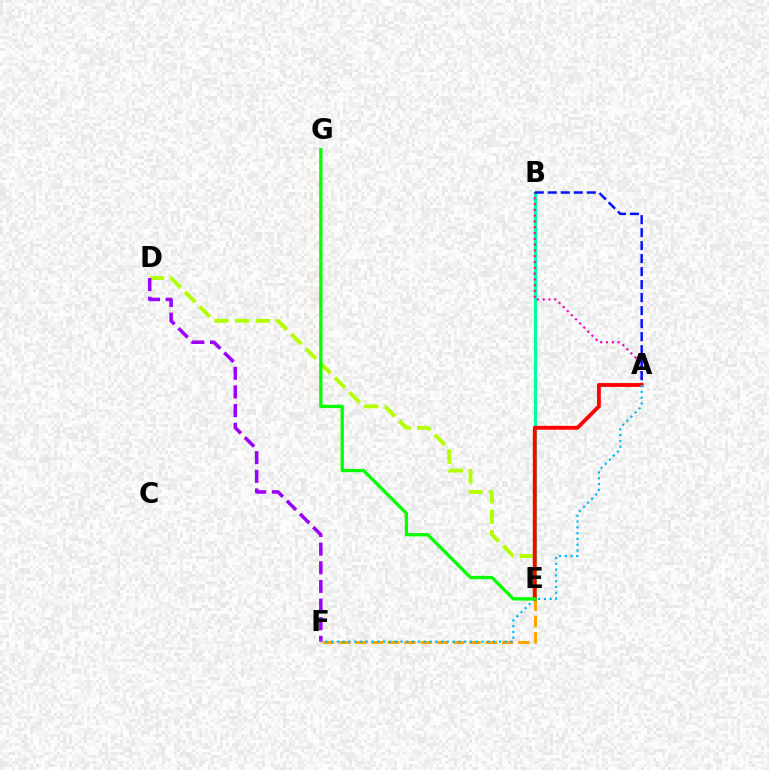{('B', 'E'): [{'color': '#00ff9d', 'line_style': 'solid', 'thickness': 2.27}], ('D', 'E'): [{'color': '#b3ff00', 'line_style': 'dashed', 'thickness': 2.8}], ('E', 'F'): [{'color': '#ffa500', 'line_style': 'dashed', 'thickness': 2.21}], ('D', 'F'): [{'color': '#9b00ff', 'line_style': 'dashed', 'thickness': 2.53}], ('A', 'B'): [{'color': '#ff00bd', 'line_style': 'dotted', 'thickness': 1.57}, {'color': '#0010ff', 'line_style': 'dashed', 'thickness': 1.77}], ('A', 'E'): [{'color': '#ff0000', 'line_style': 'solid', 'thickness': 2.76}], ('A', 'F'): [{'color': '#00b5ff', 'line_style': 'dotted', 'thickness': 1.57}], ('E', 'G'): [{'color': '#08ff00', 'line_style': 'solid', 'thickness': 2.38}]}